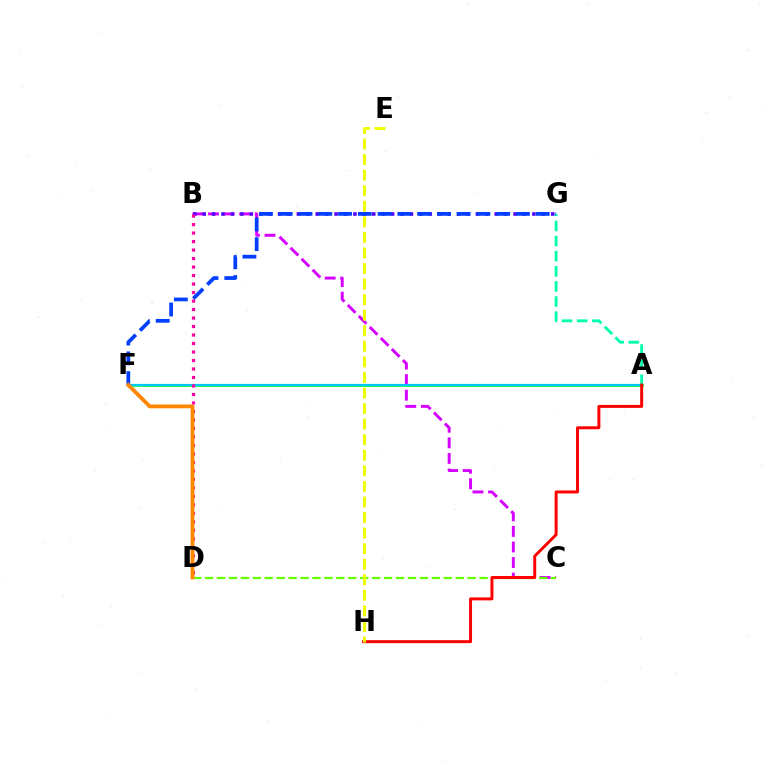{('B', 'C'): [{'color': '#d600ff', 'line_style': 'dashed', 'thickness': 2.12}], ('A', 'G'): [{'color': '#00ffaf', 'line_style': 'dashed', 'thickness': 2.05}], ('A', 'F'): [{'color': '#00ff27', 'line_style': 'solid', 'thickness': 1.9}, {'color': '#00c7ff', 'line_style': 'solid', 'thickness': 1.57}], ('C', 'D'): [{'color': '#66ff00', 'line_style': 'dashed', 'thickness': 1.62}], ('B', 'G'): [{'color': '#4f00ff', 'line_style': 'dotted', 'thickness': 2.56}], ('B', 'D'): [{'color': '#ff00a0', 'line_style': 'dotted', 'thickness': 2.31}], ('F', 'G'): [{'color': '#003fff', 'line_style': 'dashed', 'thickness': 2.69}], ('D', 'F'): [{'color': '#ff8800', 'line_style': 'solid', 'thickness': 2.75}], ('A', 'H'): [{'color': '#ff0000', 'line_style': 'solid', 'thickness': 2.13}], ('E', 'H'): [{'color': '#eeff00', 'line_style': 'dashed', 'thickness': 2.11}]}